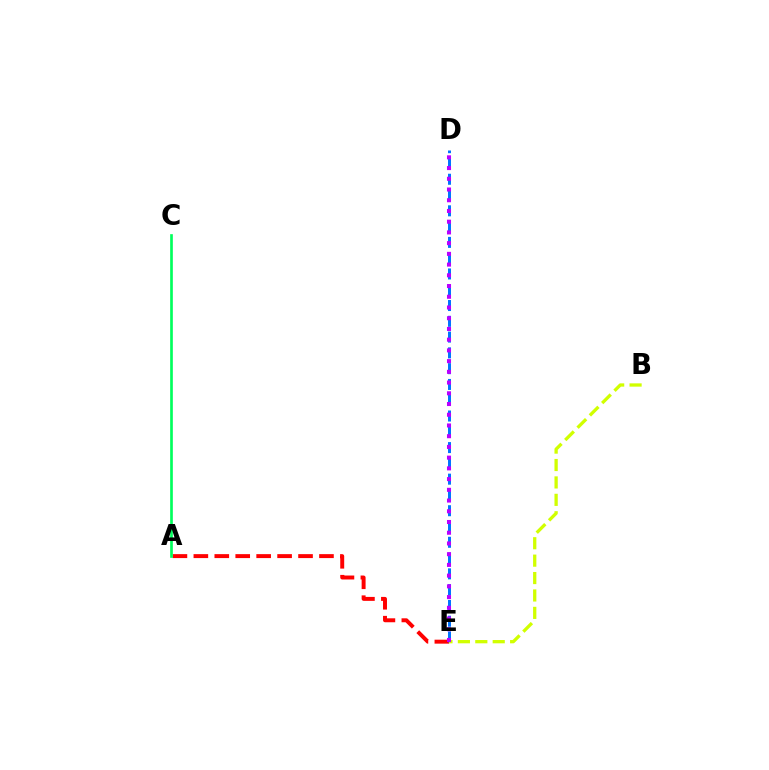{('A', 'E'): [{'color': '#ff0000', 'line_style': 'dashed', 'thickness': 2.84}], ('D', 'E'): [{'color': '#0074ff', 'line_style': 'dashed', 'thickness': 2.14}, {'color': '#b900ff', 'line_style': 'dotted', 'thickness': 2.91}], ('B', 'E'): [{'color': '#d1ff00', 'line_style': 'dashed', 'thickness': 2.37}], ('A', 'C'): [{'color': '#00ff5c', 'line_style': 'solid', 'thickness': 1.92}]}